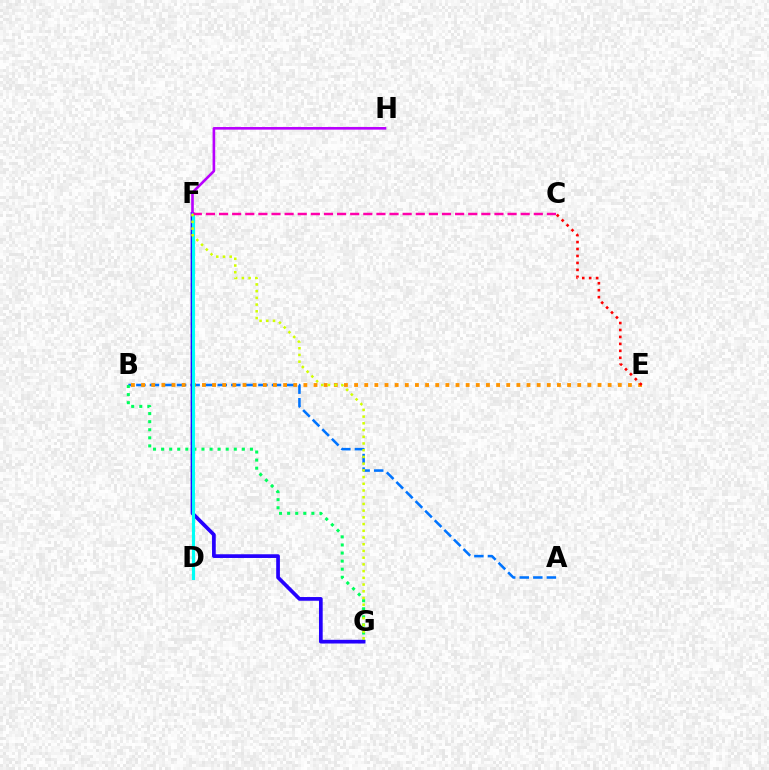{('A', 'B'): [{'color': '#0074ff', 'line_style': 'dashed', 'thickness': 1.84}], ('B', 'E'): [{'color': '#ff9400', 'line_style': 'dotted', 'thickness': 2.76}], ('B', 'G'): [{'color': '#00ff5c', 'line_style': 'dotted', 'thickness': 2.19}], ('C', 'E'): [{'color': '#ff0000', 'line_style': 'dotted', 'thickness': 1.89}], ('F', 'G'): [{'color': '#2500ff', 'line_style': 'solid', 'thickness': 2.67}, {'color': '#d1ff00', 'line_style': 'dotted', 'thickness': 1.83}], ('F', 'H'): [{'color': '#b900ff', 'line_style': 'solid', 'thickness': 1.89}], ('D', 'F'): [{'color': '#3dff00', 'line_style': 'dotted', 'thickness': 1.53}, {'color': '#00fff6', 'line_style': 'solid', 'thickness': 2.24}], ('C', 'F'): [{'color': '#ff00ac', 'line_style': 'dashed', 'thickness': 1.78}]}